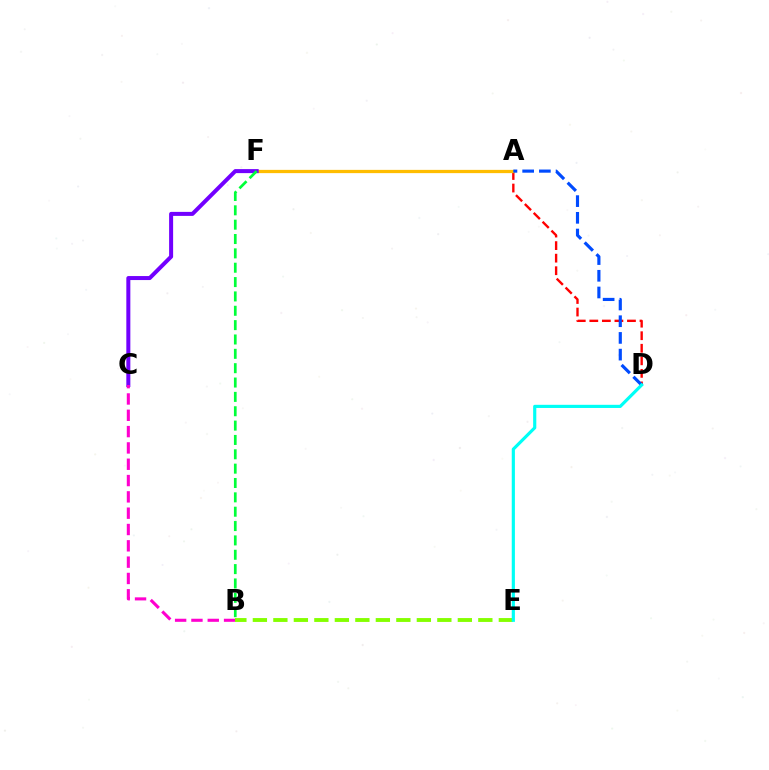{('A', 'D'): [{'color': '#ff0000', 'line_style': 'dashed', 'thickness': 1.7}, {'color': '#004bff', 'line_style': 'dashed', 'thickness': 2.27}], ('A', 'F'): [{'color': '#ffbd00', 'line_style': 'solid', 'thickness': 2.35}], ('C', 'F'): [{'color': '#7200ff', 'line_style': 'solid', 'thickness': 2.89}], ('B', 'C'): [{'color': '#ff00cf', 'line_style': 'dashed', 'thickness': 2.22}], ('B', 'E'): [{'color': '#84ff00', 'line_style': 'dashed', 'thickness': 2.78}], ('D', 'E'): [{'color': '#00fff6', 'line_style': 'solid', 'thickness': 2.28}], ('B', 'F'): [{'color': '#00ff39', 'line_style': 'dashed', 'thickness': 1.95}]}